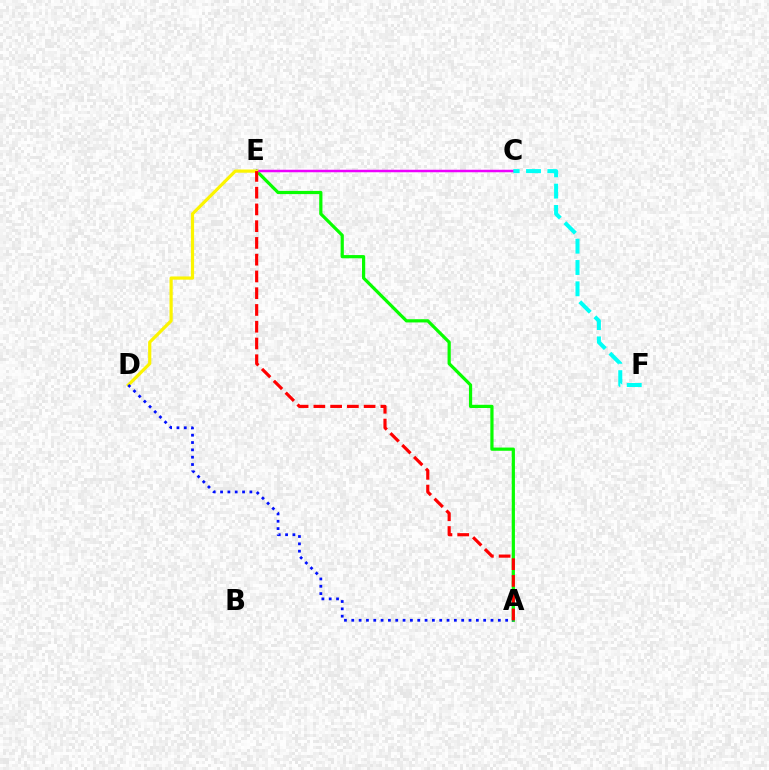{('A', 'E'): [{'color': '#08ff00', 'line_style': 'solid', 'thickness': 2.31}, {'color': '#ff0000', 'line_style': 'dashed', 'thickness': 2.28}], ('C', 'E'): [{'color': '#ee00ff', 'line_style': 'solid', 'thickness': 1.8}], ('D', 'E'): [{'color': '#fcf500', 'line_style': 'solid', 'thickness': 2.3}], ('C', 'F'): [{'color': '#00fff6', 'line_style': 'dashed', 'thickness': 2.89}], ('A', 'D'): [{'color': '#0010ff', 'line_style': 'dotted', 'thickness': 1.99}]}